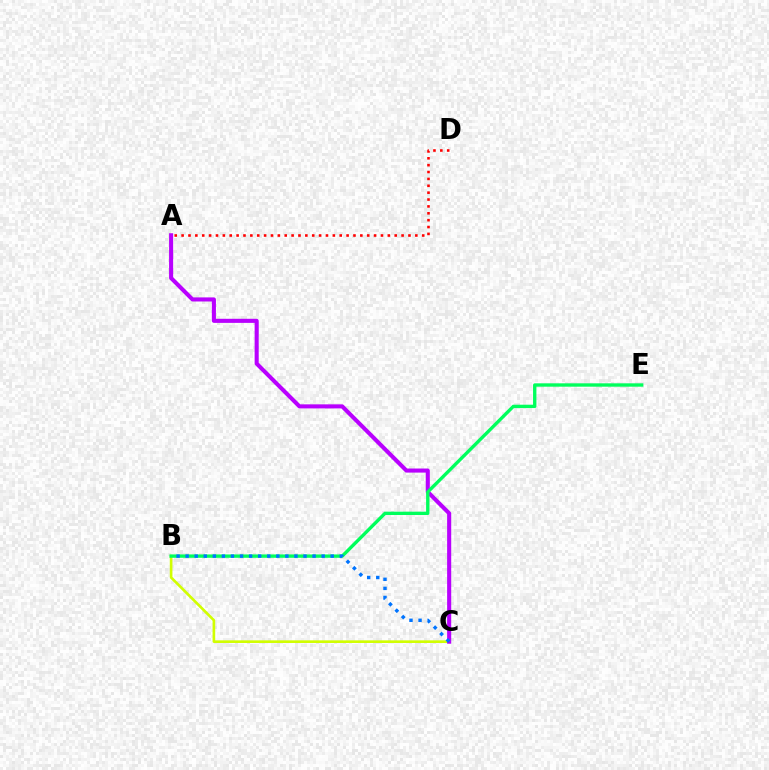{('B', 'C'): [{'color': '#d1ff00', 'line_style': 'solid', 'thickness': 1.9}, {'color': '#0074ff', 'line_style': 'dotted', 'thickness': 2.46}], ('A', 'C'): [{'color': '#b900ff', 'line_style': 'solid', 'thickness': 2.94}], ('B', 'E'): [{'color': '#00ff5c', 'line_style': 'solid', 'thickness': 2.42}], ('A', 'D'): [{'color': '#ff0000', 'line_style': 'dotted', 'thickness': 1.87}]}